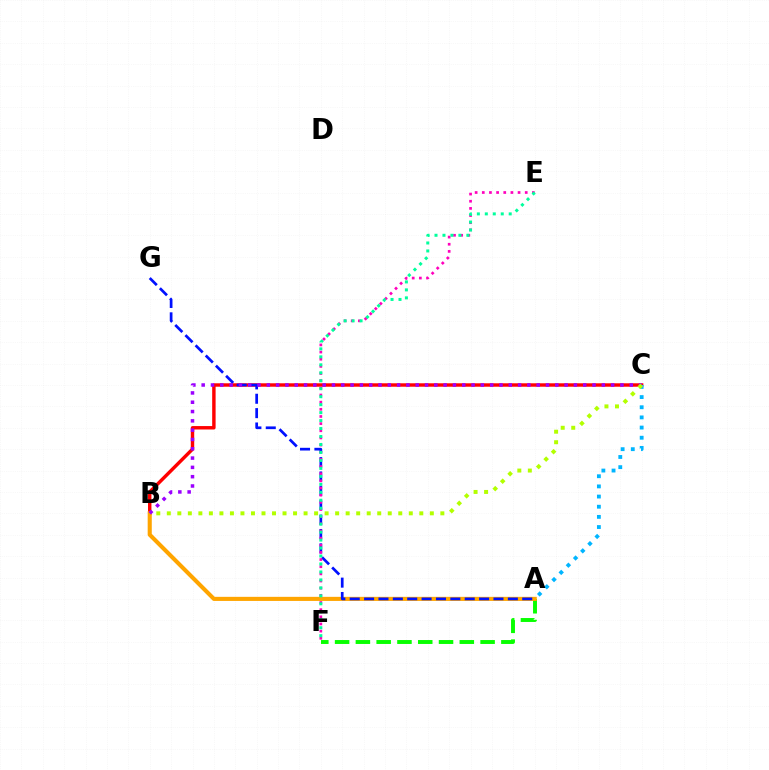{('A', 'F'): [{'color': '#08ff00', 'line_style': 'dashed', 'thickness': 2.82}], ('B', 'C'): [{'color': '#ff0000', 'line_style': 'solid', 'thickness': 2.47}, {'color': '#9b00ff', 'line_style': 'dotted', 'thickness': 2.53}, {'color': '#b3ff00', 'line_style': 'dotted', 'thickness': 2.86}], ('A', 'B'): [{'color': '#ffa500', 'line_style': 'solid', 'thickness': 2.95}], ('A', 'G'): [{'color': '#0010ff', 'line_style': 'dashed', 'thickness': 1.95}], ('E', 'F'): [{'color': '#ff00bd', 'line_style': 'dotted', 'thickness': 1.94}, {'color': '#00ff9d', 'line_style': 'dotted', 'thickness': 2.16}], ('A', 'C'): [{'color': '#00b5ff', 'line_style': 'dotted', 'thickness': 2.76}]}